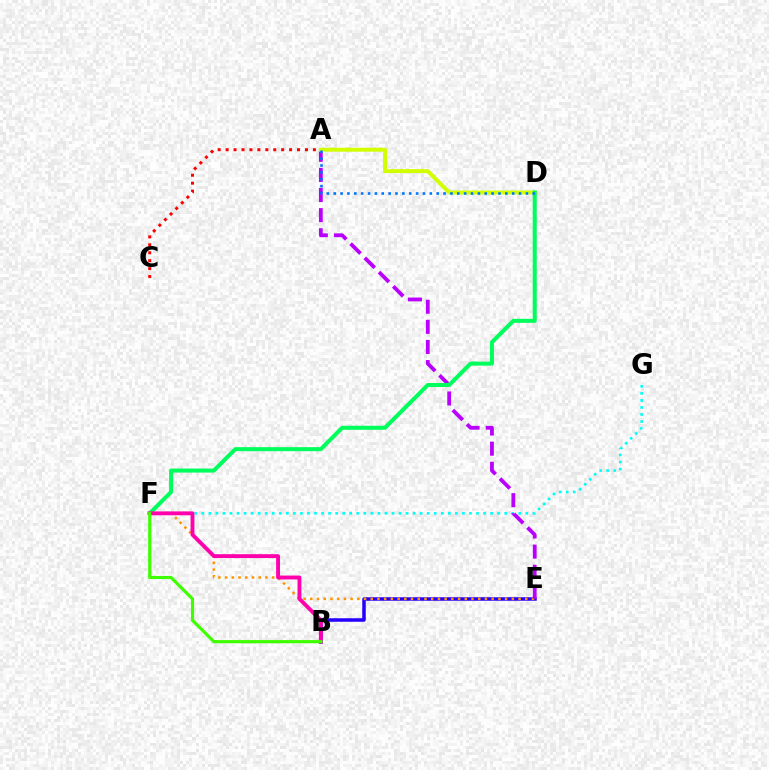{('B', 'E'): [{'color': '#2500ff', 'line_style': 'solid', 'thickness': 2.53}], ('F', 'G'): [{'color': '#00fff6', 'line_style': 'dotted', 'thickness': 1.91}], ('E', 'F'): [{'color': '#ff9400', 'line_style': 'dotted', 'thickness': 1.83}], ('A', 'E'): [{'color': '#b900ff', 'line_style': 'dashed', 'thickness': 2.73}], ('A', 'C'): [{'color': '#ff0000', 'line_style': 'dotted', 'thickness': 2.16}], ('A', 'D'): [{'color': '#d1ff00', 'line_style': 'solid', 'thickness': 2.84}, {'color': '#0074ff', 'line_style': 'dotted', 'thickness': 1.87}], ('D', 'F'): [{'color': '#00ff5c', 'line_style': 'solid', 'thickness': 2.91}], ('B', 'F'): [{'color': '#ff00ac', 'line_style': 'solid', 'thickness': 2.79}, {'color': '#3dff00', 'line_style': 'solid', 'thickness': 2.27}]}